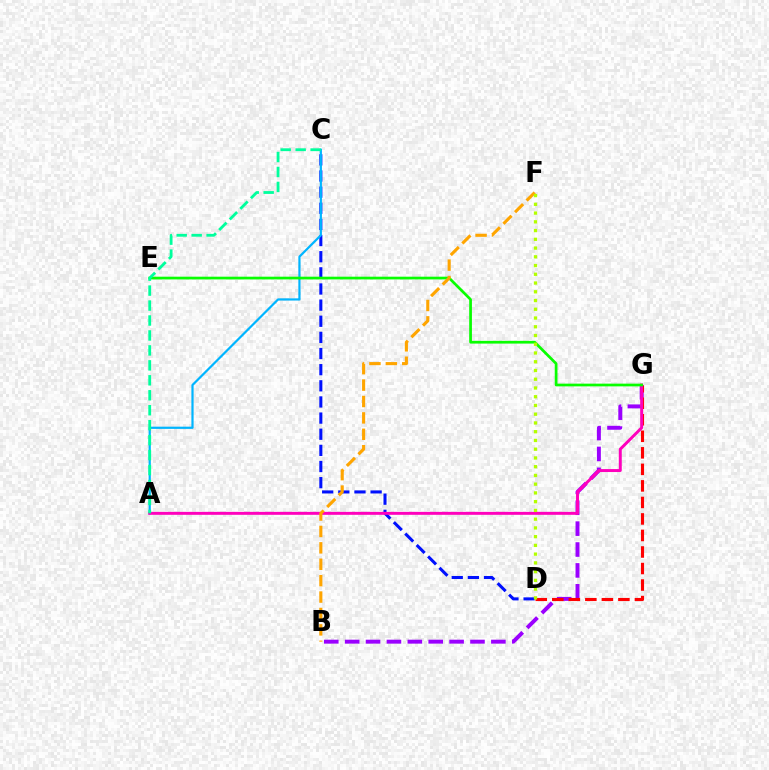{('B', 'G'): [{'color': '#9b00ff', 'line_style': 'dashed', 'thickness': 2.84}], ('C', 'D'): [{'color': '#0010ff', 'line_style': 'dashed', 'thickness': 2.19}], ('A', 'C'): [{'color': '#00b5ff', 'line_style': 'solid', 'thickness': 1.59}, {'color': '#00ff9d', 'line_style': 'dashed', 'thickness': 2.03}], ('D', 'G'): [{'color': '#ff0000', 'line_style': 'dashed', 'thickness': 2.25}], ('A', 'G'): [{'color': '#ff00bd', 'line_style': 'solid', 'thickness': 2.13}], ('E', 'G'): [{'color': '#08ff00', 'line_style': 'solid', 'thickness': 1.96}], ('B', 'F'): [{'color': '#ffa500', 'line_style': 'dashed', 'thickness': 2.23}], ('D', 'F'): [{'color': '#b3ff00', 'line_style': 'dotted', 'thickness': 2.38}]}